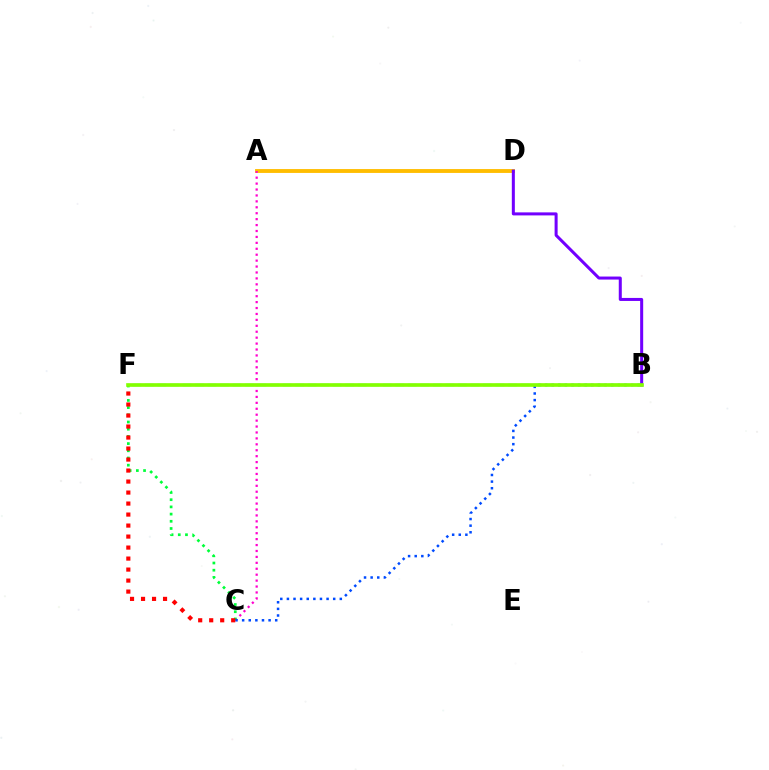{('A', 'D'): [{'color': '#ffbd00', 'line_style': 'solid', 'thickness': 2.78}], ('A', 'C'): [{'color': '#ff00cf', 'line_style': 'dotted', 'thickness': 1.61}], ('B', 'F'): [{'color': '#00fff6', 'line_style': 'dashed', 'thickness': 1.7}, {'color': '#84ff00', 'line_style': 'solid', 'thickness': 2.62}], ('C', 'F'): [{'color': '#00ff39', 'line_style': 'dotted', 'thickness': 1.96}, {'color': '#ff0000', 'line_style': 'dotted', 'thickness': 2.99}], ('B', 'D'): [{'color': '#7200ff', 'line_style': 'solid', 'thickness': 2.18}], ('B', 'C'): [{'color': '#004bff', 'line_style': 'dotted', 'thickness': 1.8}]}